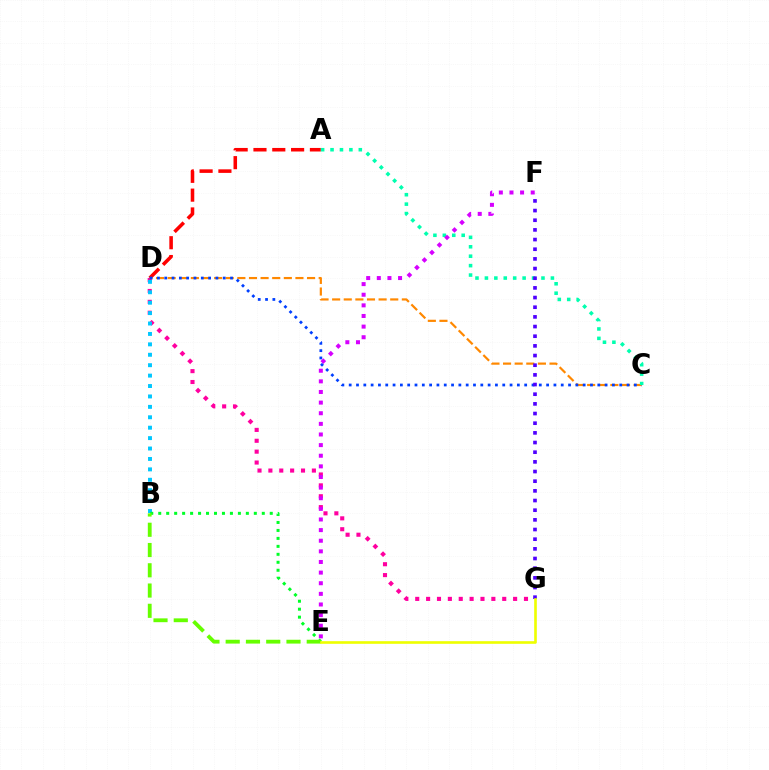{('A', 'D'): [{'color': '#ff0000', 'line_style': 'dashed', 'thickness': 2.56}], ('C', 'D'): [{'color': '#ff8800', 'line_style': 'dashed', 'thickness': 1.58}, {'color': '#003fff', 'line_style': 'dotted', 'thickness': 1.99}], ('D', 'G'): [{'color': '#ff00a0', 'line_style': 'dotted', 'thickness': 2.95}], ('A', 'C'): [{'color': '#00ffaf', 'line_style': 'dotted', 'thickness': 2.56}], ('E', 'F'): [{'color': '#d600ff', 'line_style': 'dotted', 'thickness': 2.89}], ('B', 'D'): [{'color': '#00c7ff', 'line_style': 'dotted', 'thickness': 2.83}], ('B', 'E'): [{'color': '#00ff27', 'line_style': 'dotted', 'thickness': 2.16}, {'color': '#66ff00', 'line_style': 'dashed', 'thickness': 2.75}], ('F', 'G'): [{'color': '#4f00ff', 'line_style': 'dotted', 'thickness': 2.63}], ('E', 'G'): [{'color': '#eeff00', 'line_style': 'solid', 'thickness': 1.9}]}